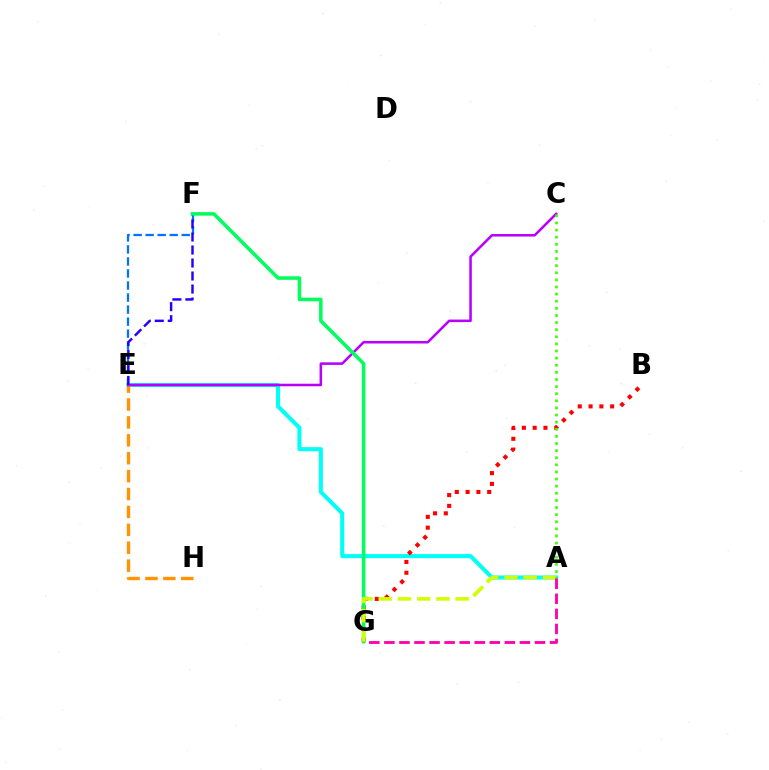{('A', 'E'): [{'color': '#00fff6', 'line_style': 'solid', 'thickness': 2.93}], ('E', 'H'): [{'color': '#ff9400', 'line_style': 'dashed', 'thickness': 2.43}], ('E', 'F'): [{'color': '#0074ff', 'line_style': 'dashed', 'thickness': 1.63}, {'color': '#2500ff', 'line_style': 'dashed', 'thickness': 1.77}], ('C', 'E'): [{'color': '#b900ff', 'line_style': 'solid', 'thickness': 1.83}], ('B', 'G'): [{'color': '#ff0000', 'line_style': 'dotted', 'thickness': 2.93}], ('F', 'G'): [{'color': '#00ff5c', 'line_style': 'solid', 'thickness': 2.55}], ('A', 'G'): [{'color': '#d1ff00', 'line_style': 'dashed', 'thickness': 2.61}, {'color': '#ff00ac', 'line_style': 'dashed', 'thickness': 2.05}], ('A', 'C'): [{'color': '#3dff00', 'line_style': 'dotted', 'thickness': 1.93}]}